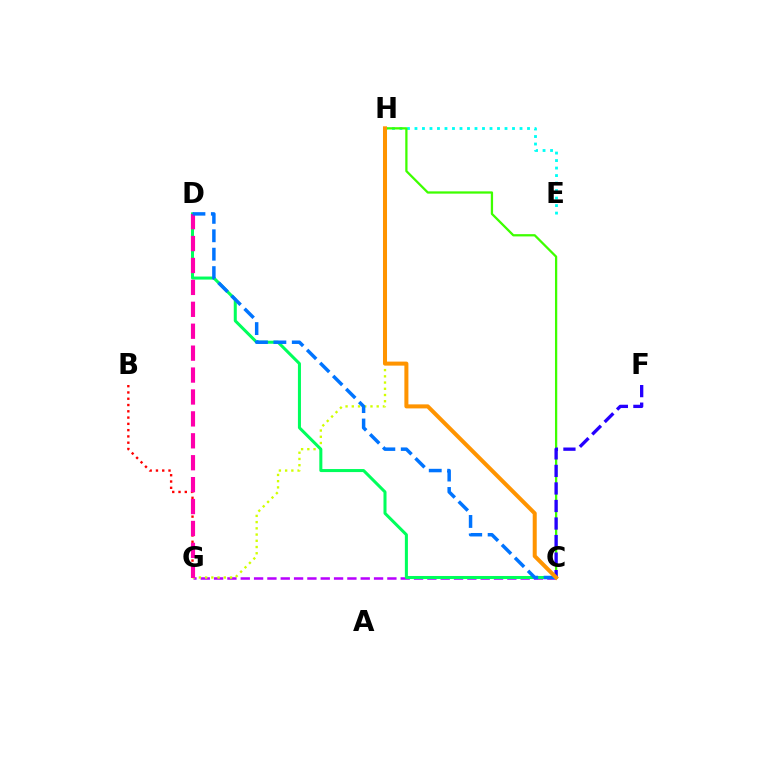{('C', 'G'): [{'color': '#b900ff', 'line_style': 'dashed', 'thickness': 1.81}], ('G', 'H'): [{'color': '#d1ff00', 'line_style': 'dotted', 'thickness': 1.69}], ('E', 'H'): [{'color': '#00fff6', 'line_style': 'dotted', 'thickness': 2.04}], ('C', 'H'): [{'color': '#3dff00', 'line_style': 'solid', 'thickness': 1.64}, {'color': '#ff9400', 'line_style': 'solid', 'thickness': 2.9}], ('C', 'D'): [{'color': '#00ff5c', 'line_style': 'solid', 'thickness': 2.18}, {'color': '#0074ff', 'line_style': 'dashed', 'thickness': 2.5}], ('B', 'G'): [{'color': '#ff0000', 'line_style': 'dotted', 'thickness': 1.71}], ('D', 'G'): [{'color': '#ff00ac', 'line_style': 'dashed', 'thickness': 2.98}], ('C', 'F'): [{'color': '#2500ff', 'line_style': 'dashed', 'thickness': 2.38}]}